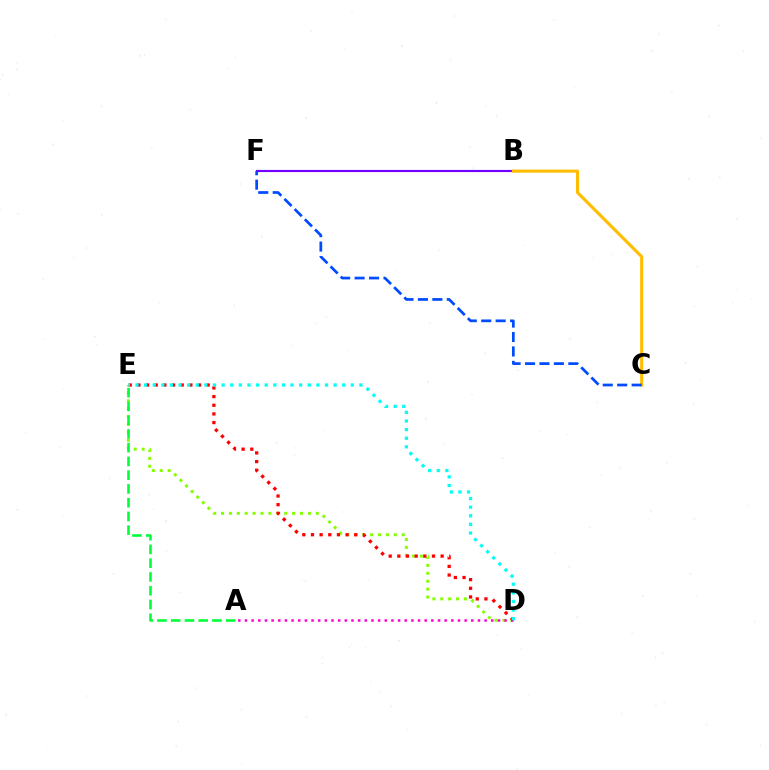{('B', 'F'): [{'color': '#7200ff', 'line_style': 'solid', 'thickness': 1.55}], ('D', 'E'): [{'color': '#84ff00', 'line_style': 'dotted', 'thickness': 2.15}, {'color': '#ff0000', 'line_style': 'dotted', 'thickness': 2.35}, {'color': '#00fff6', 'line_style': 'dotted', 'thickness': 2.34}], ('A', 'E'): [{'color': '#00ff39', 'line_style': 'dashed', 'thickness': 1.87}], ('A', 'D'): [{'color': '#ff00cf', 'line_style': 'dotted', 'thickness': 1.81}], ('B', 'C'): [{'color': '#ffbd00', 'line_style': 'solid', 'thickness': 2.21}], ('C', 'F'): [{'color': '#004bff', 'line_style': 'dashed', 'thickness': 1.96}]}